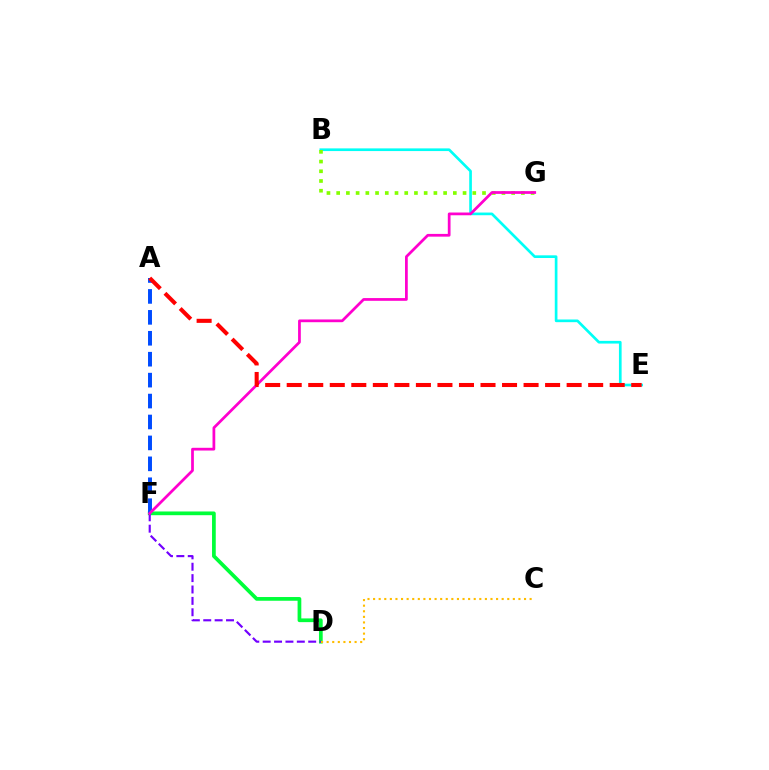{('D', 'F'): [{'color': '#00ff39', 'line_style': 'solid', 'thickness': 2.68}, {'color': '#7200ff', 'line_style': 'dashed', 'thickness': 1.55}], ('B', 'E'): [{'color': '#00fff6', 'line_style': 'solid', 'thickness': 1.93}], ('C', 'D'): [{'color': '#ffbd00', 'line_style': 'dotted', 'thickness': 1.52}], ('B', 'G'): [{'color': '#84ff00', 'line_style': 'dotted', 'thickness': 2.64}], ('A', 'F'): [{'color': '#004bff', 'line_style': 'dashed', 'thickness': 2.84}], ('F', 'G'): [{'color': '#ff00cf', 'line_style': 'solid', 'thickness': 1.98}], ('A', 'E'): [{'color': '#ff0000', 'line_style': 'dashed', 'thickness': 2.93}]}